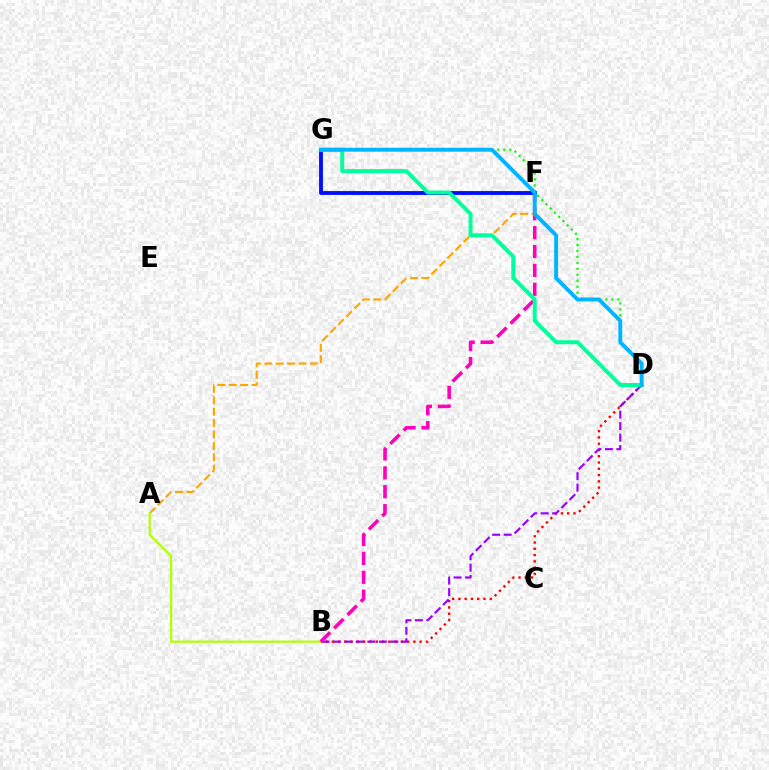{('A', 'F'): [{'color': '#ffa500', 'line_style': 'dashed', 'thickness': 1.55}], ('A', 'B'): [{'color': '#b3ff00', 'line_style': 'solid', 'thickness': 1.61}], ('B', 'D'): [{'color': '#ff0000', 'line_style': 'dotted', 'thickness': 1.7}, {'color': '#9b00ff', 'line_style': 'dashed', 'thickness': 1.56}], ('D', 'G'): [{'color': '#08ff00', 'line_style': 'dotted', 'thickness': 1.62}, {'color': '#00ff9d', 'line_style': 'solid', 'thickness': 2.85}, {'color': '#00b5ff', 'line_style': 'solid', 'thickness': 2.81}], ('B', 'F'): [{'color': '#ff00bd', 'line_style': 'dashed', 'thickness': 2.56}], ('F', 'G'): [{'color': '#0010ff', 'line_style': 'solid', 'thickness': 2.78}]}